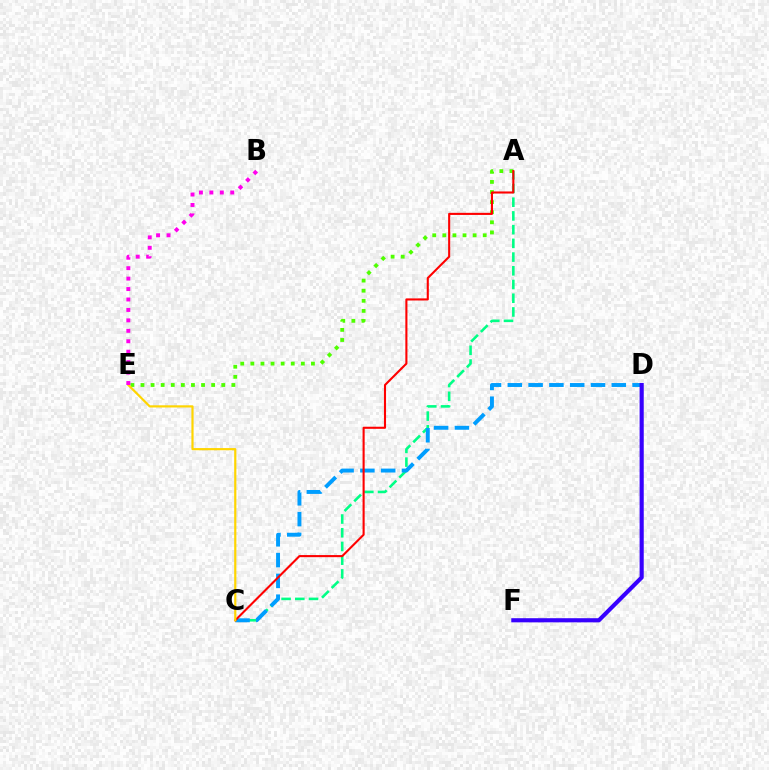{('A', 'C'): [{'color': '#00ff86', 'line_style': 'dashed', 'thickness': 1.86}, {'color': '#ff0000', 'line_style': 'solid', 'thickness': 1.51}], ('C', 'D'): [{'color': '#009eff', 'line_style': 'dashed', 'thickness': 2.82}], ('A', 'E'): [{'color': '#4fff00', 'line_style': 'dotted', 'thickness': 2.74}], ('D', 'F'): [{'color': '#3700ff', 'line_style': 'solid', 'thickness': 2.98}], ('C', 'E'): [{'color': '#ffd500', 'line_style': 'solid', 'thickness': 1.58}], ('B', 'E'): [{'color': '#ff00ed', 'line_style': 'dotted', 'thickness': 2.84}]}